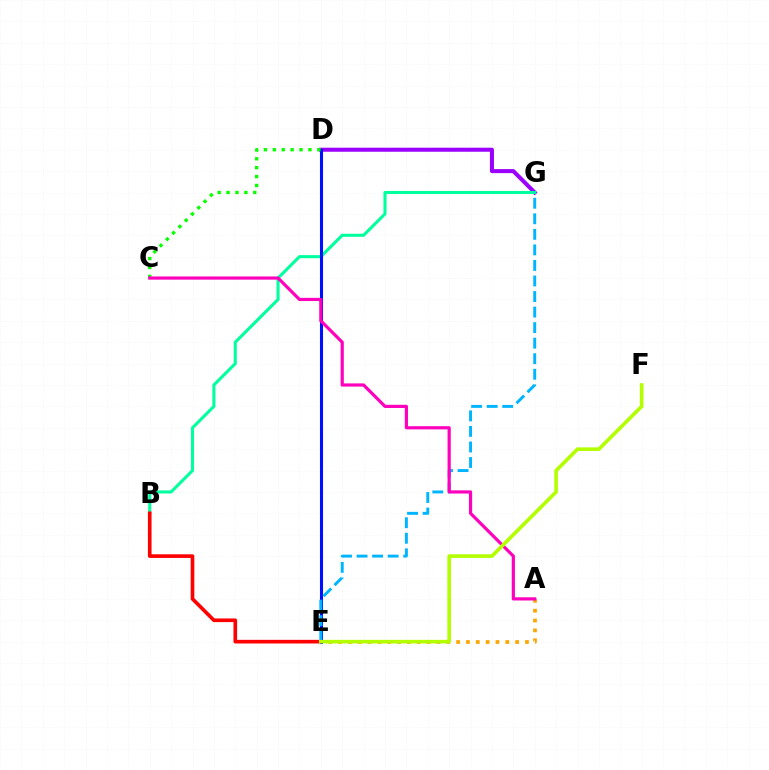{('D', 'G'): [{'color': '#9b00ff', 'line_style': 'solid', 'thickness': 2.91}], ('B', 'G'): [{'color': '#00ff9d', 'line_style': 'solid', 'thickness': 2.2}], ('B', 'E'): [{'color': '#ff0000', 'line_style': 'solid', 'thickness': 2.62}], ('A', 'E'): [{'color': '#ffa500', 'line_style': 'dotted', 'thickness': 2.67}], ('D', 'E'): [{'color': '#0010ff', 'line_style': 'solid', 'thickness': 2.21}], ('E', 'G'): [{'color': '#00b5ff', 'line_style': 'dashed', 'thickness': 2.11}], ('C', 'D'): [{'color': '#08ff00', 'line_style': 'dotted', 'thickness': 2.42}], ('A', 'C'): [{'color': '#ff00bd', 'line_style': 'solid', 'thickness': 2.29}], ('E', 'F'): [{'color': '#b3ff00', 'line_style': 'solid', 'thickness': 2.61}]}